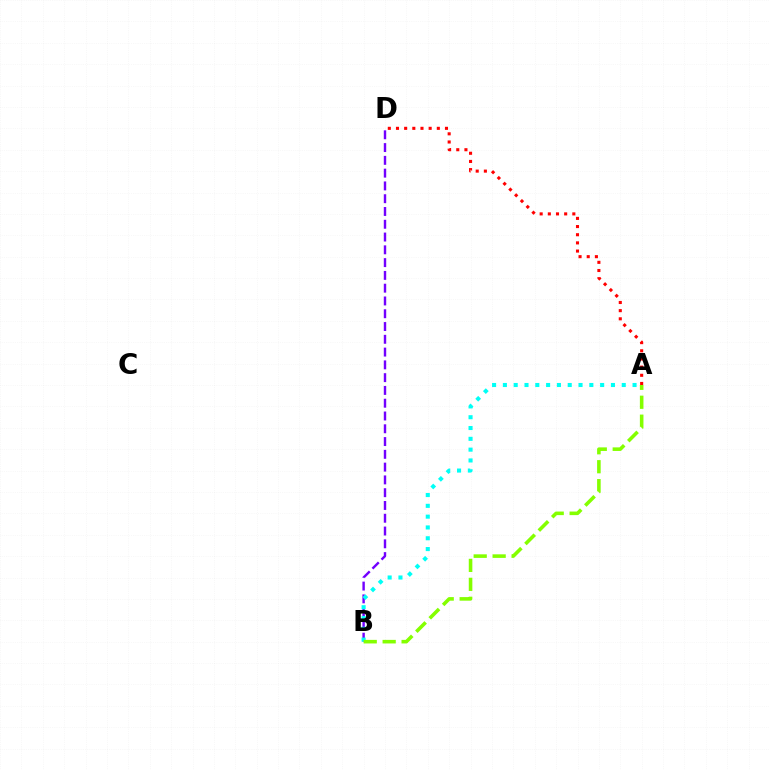{('B', 'D'): [{'color': '#7200ff', 'line_style': 'dashed', 'thickness': 1.74}], ('A', 'D'): [{'color': '#ff0000', 'line_style': 'dotted', 'thickness': 2.22}], ('A', 'B'): [{'color': '#00fff6', 'line_style': 'dotted', 'thickness': 2.94}, {'color': '#84ff00', 'line_style': 'dashed', 'thickness': 2.57}]}